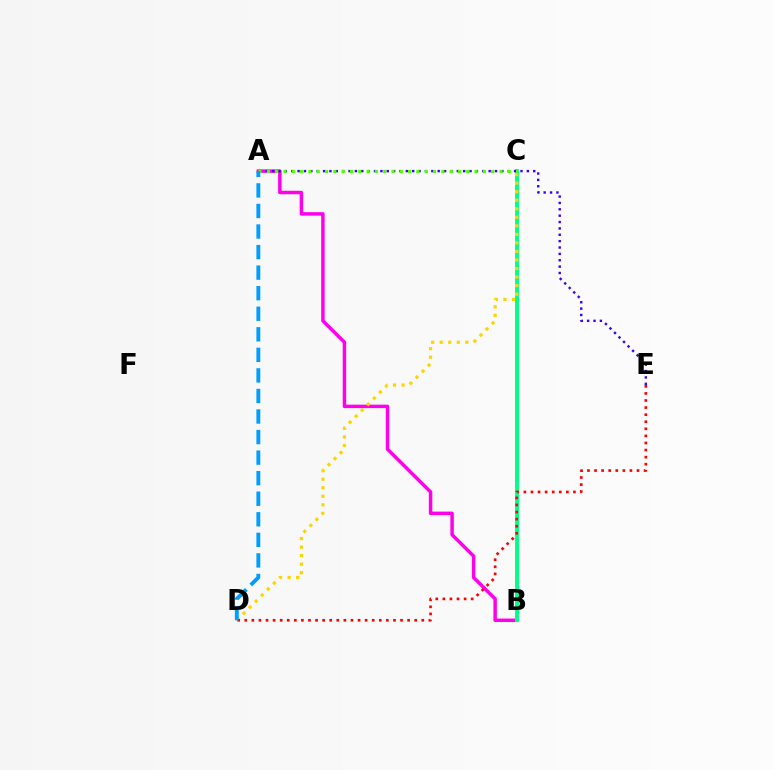{('A', 'B'): [{'color': '#ff00ed', 'line_style': 'solid', 'thickness': 2.5}], ('B', 'C'): [{'color': '#00ff86', 'line_style': 'solid', 'thickness': 2.83}], ('C', 'D'): [{'color': '#ffd500', 'line_style': 'dotted', 'thickness': 2.32}], ('A', 'E'): [{'color': '#3700ff', 'line_style': 'dotted', 'thickness': 1.73}], ('A', 'C'): [{'color': '#4fff00', 'line_style': 'dotted', 'thickness': 2.26}], ('D', 'E'): [{'color': '#ff0000', 'line_style': 'dotted', 'thickness': 1.92}], ('A', 'D'): [{'color': '#009eff', 'line_style': 'dashed', 'thickness': 2.79}]}